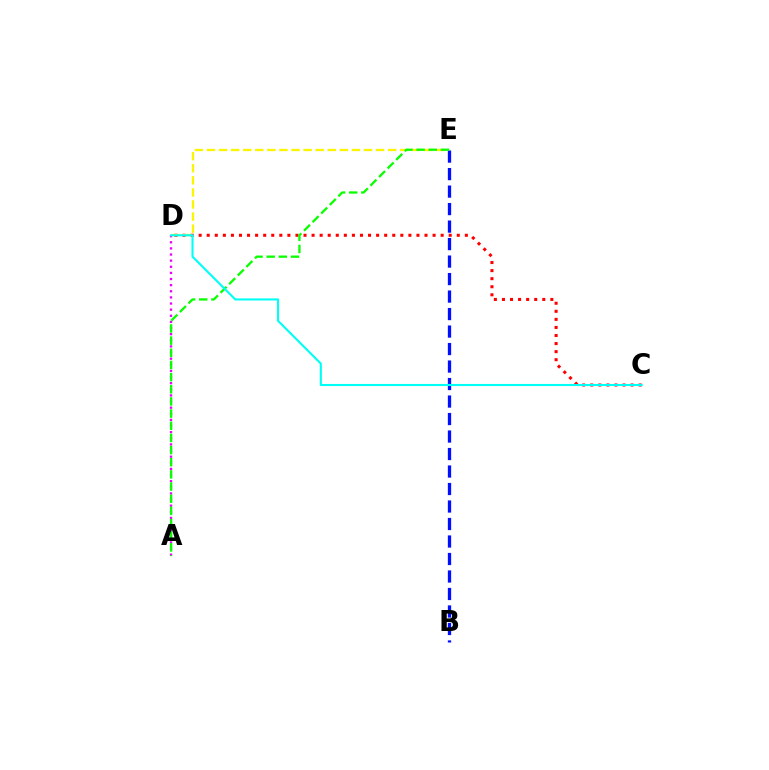{('C', 'D'): [{'color': '#ff0000', 'line_style': 'dotted', 'thickness': 2.19}, {'color': '#00fff6', 'line_style': 'solid', 'thickness': 1.51}], ('A', 'D'): [{'color': '#ee00ff', 'line_style': 'dotted', 'thickness': 1.66}], ('D', 'E'): [{'color': '#fcf500', 'line_style': 'dashed', 'thickness': 1.64}], ('B', 'E'): [{'color': '#0010ff', 'line_style': 'dashed', 'thickness': 2.38}], ('A', 'E'): [{'color': '#08ff00', 'line_style': 'dashed', 'thickness': 1.65}]}